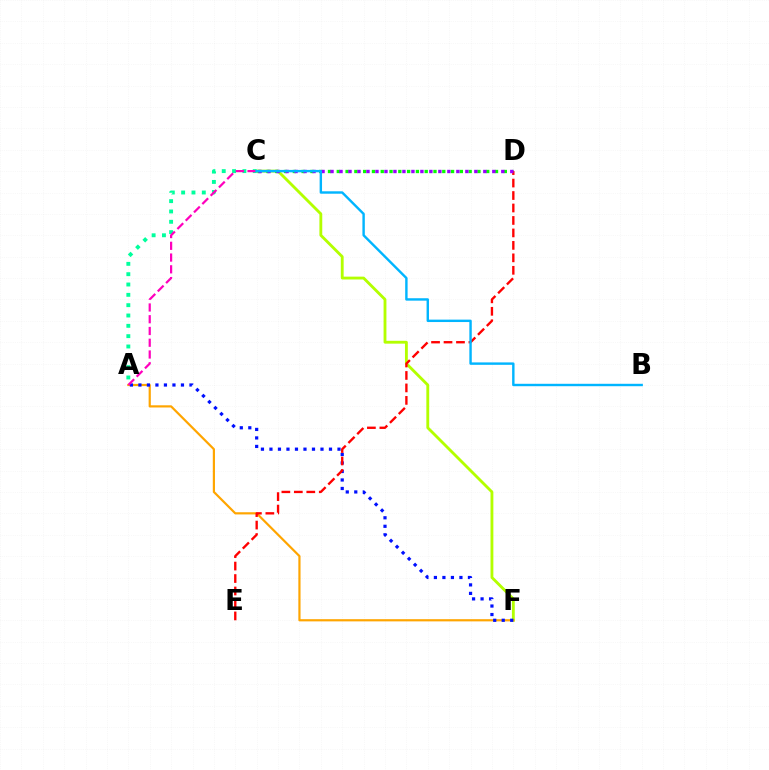{('C', 'F'): [{'color': '#b3ff00', 'line_style': 'solid', 'thickness': 2.05}], ('C', 'D'): [{'color': '#08ff00', 'line_style': 'dotted', 'thickness': 2.39}, {'color': '#9b00ff', 'line_style': 'dotted', 'thickness': 2.44}], ('A', 'F'): [{'color': '#ffa500', 'line_style': 'solid', 'thickness': 1.58}, {'color': '#0010ff', 'line_style': 'dotted', 'thickness': 2.31}], ('D', 'E'): [{'color': '#ff0000', 'line_style': 'dashed', 'thickness': 1.69}], ('A', 'C'): [{'color': '#00ff9d', 'line_style': 'dotted', 'thickness': 2.81}, {'color': '#ff00bd', 'line_style': 'dashed', 'thickness': 1.6}], ('B', 'C'): [{'color': '#00b5ff', 'line_style': 'solid', 'thickness': 1.74}]}